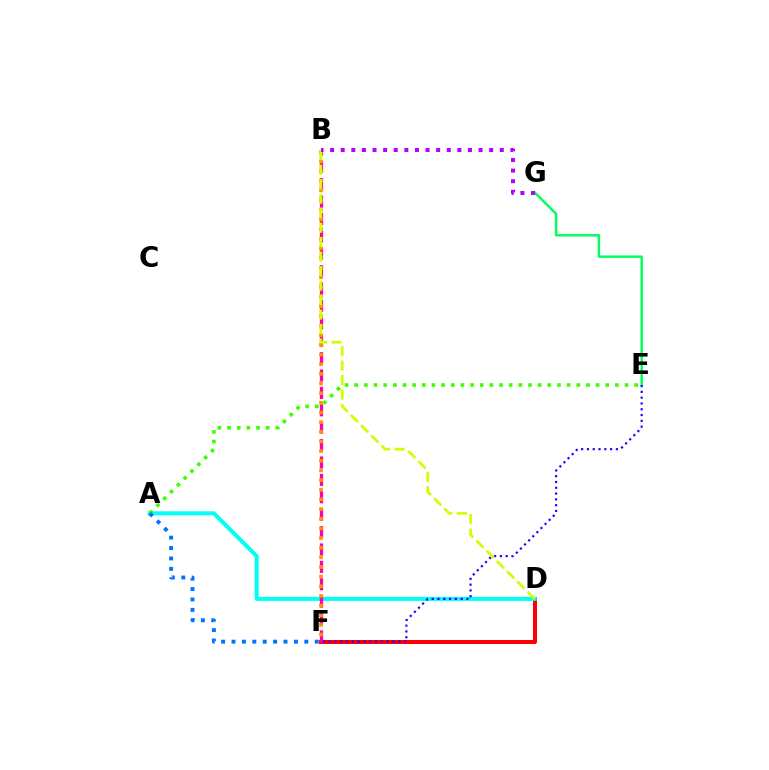{('E', 'G'): [{'color': '#00ff5c', 'line_style': 'solid', 'thickness': 1.76}], ('D', 'F'): [{'color': '#ff0000', 'line_style': 'solid', 'thickness': 2.87}], ('A', 'D'): [{'color': '#00fff6', 'line_style': 'solid', 'thickness': 2.9}], ('B', 'F'): [{'color': '#ff00ac', 'line_style': 'dashed', 'thickness': 2.36}, {'color': '#ff9400', 'line_style': 'dotted', 'thickness': 2.62}], ('E', 'F'): [{'color': '#2500ff', 'line_style': 'dotted', 'thickness': 1.57}], ('A', 'E'): [{'color': '#3dff00', 'line_style': 'dotted', 'thickness': 2.62}], ('A', 'F'): [{'color': '#0074ff', 'line_style': 'dotted', 'thickness': 2.83}], ('B', 'D'): [{'color': '#d1ff00', 'line_style': 'dashed', 'thickness': 1.97}], ('B', 'G'): [{'color': '#b900ff', 'line_style': 'dotted', 'thickness': 2.88}]}